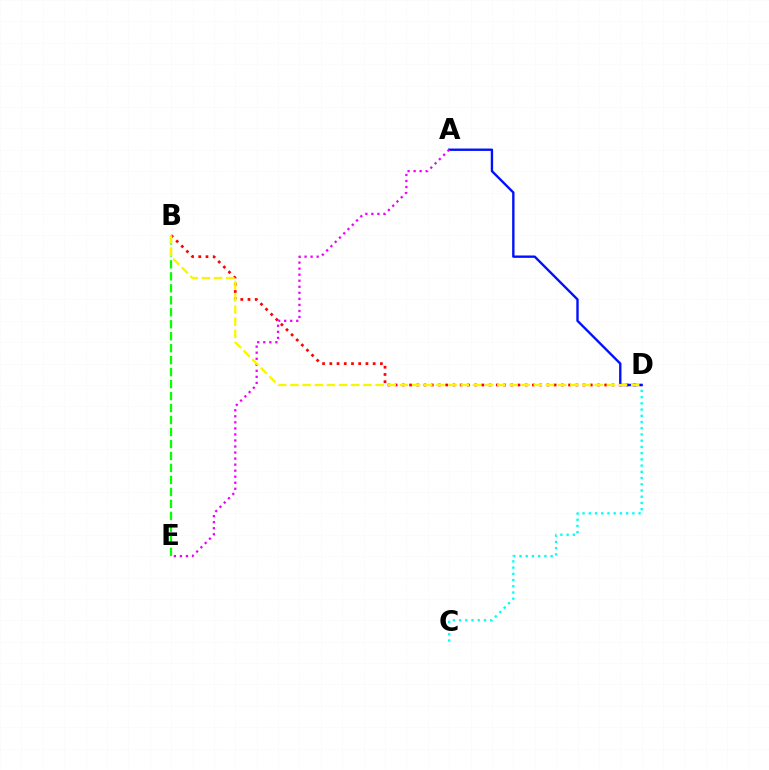{('C', 'D'): [{'color': '#00fff6', 'line_style': 'dotted', 'thickness': 1.69}], ('B', 'E'): [{'color': '#08ff00', 'line_style': 'dashed', 'thickness': 1.63}], ('B', 'D'): [{'color': '#ff0000', 'line_style': 'dotted', 'thickness': 1.96}, {'color': '#fcf500', 'line_style': 'dashed', 'thickness': 1.65}], ('A', 'D'): [{'color': '#0010ff', 'line_style': 'solid', 'thickness': 1.7}], ('A', 'E'): [{'color': '#ee00ff', 'line_style': 'dotted', 'thickness': 1.64}]}